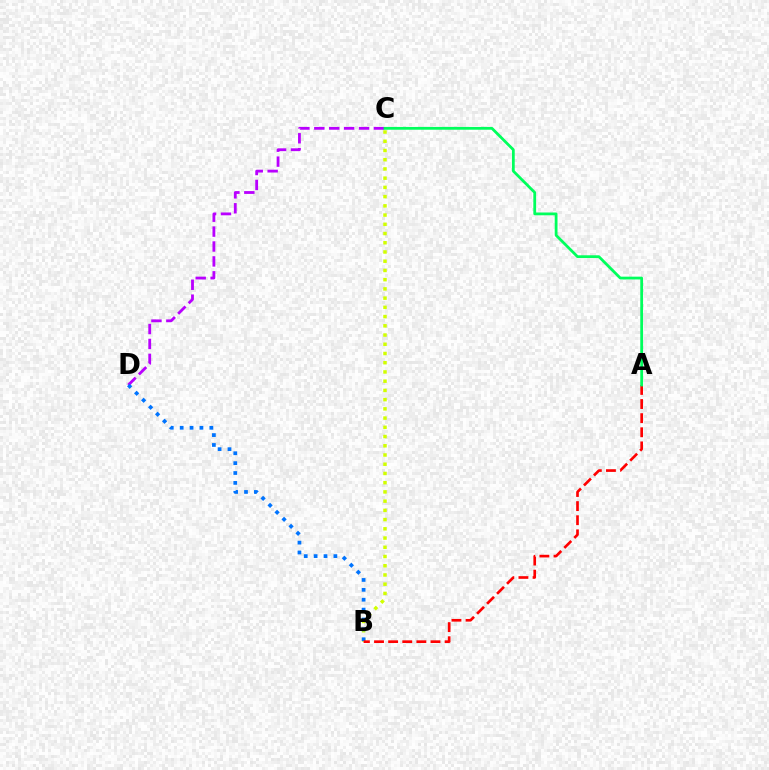{('B', 'C'): [{'color': '#d1ff00', 'line_style': 'dotted', 'thickness': 2.51}], ('C', 'D'): [{'color': '#b900ff', 'line_style': 'dashed', 'thickness': 2.03}], ('B', 'D'): [{'color': '#0074ff', 'line_style': 'dotted', 'thickness': 2.69}], ('A', 'B'): [{'color': '#ff0000', 'line_style': 'dashed', 'thickness': 1.92}], ('A', 'C'): [{'color': '#00ff5c', 'line_style': 'solid', 'thickness': 2.0}]}